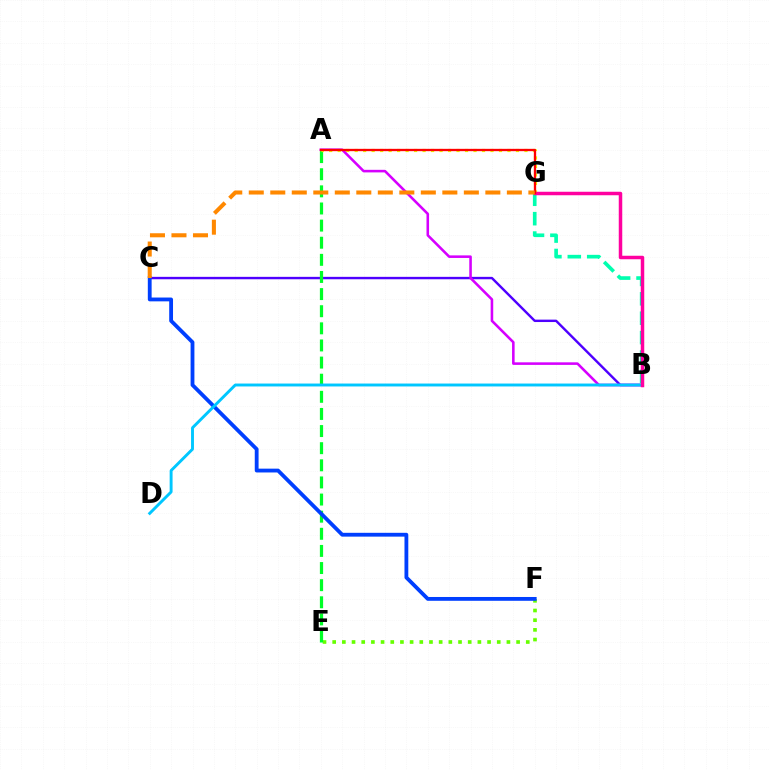{('B', 'C'): [{'color': '#4f00ff', 'line_style': 'solid', 'thickness': 1.74}], ('E', 'F'): [{'color': '#66ff00', 'line_style': 'dotted', 'thickness': 2.63}], ('B', 'G'): [{'color': '#00ffaf', 'line_style': 'dashed', 'thickness': 2.64}, {'color': '#ff00a0', 'line_style': 'solid', 'thickness': 2.52}], ('A', 'E'): [{'color': '#00ff27', 'line_style': 'dashed', 'thickness': 2.33}], ('C', 'F'): [{'color': '#003fff', 'line_style': 'solid', 'thickness': 2.75}], ('A', 'G'): [{'color': '#eeff00', 'line_style': 'dotted', 'thickness': 2.31}, {'color': '#ff0000', 'line_style': 'solid', 'thickness': 1.67}], ('A', 'B'): [{'color': '#d600ff', 'line_style': 'solid', 'thickness': 1.85}], ('B', 'D'): [{'color': '#00c7ff', 'line_style': 'solid', 'thickness': 2.1}], ('C', 'G'): [{'color': '#ff8800', 'line_style': 'dashed', 'thickness': 2.92}]}